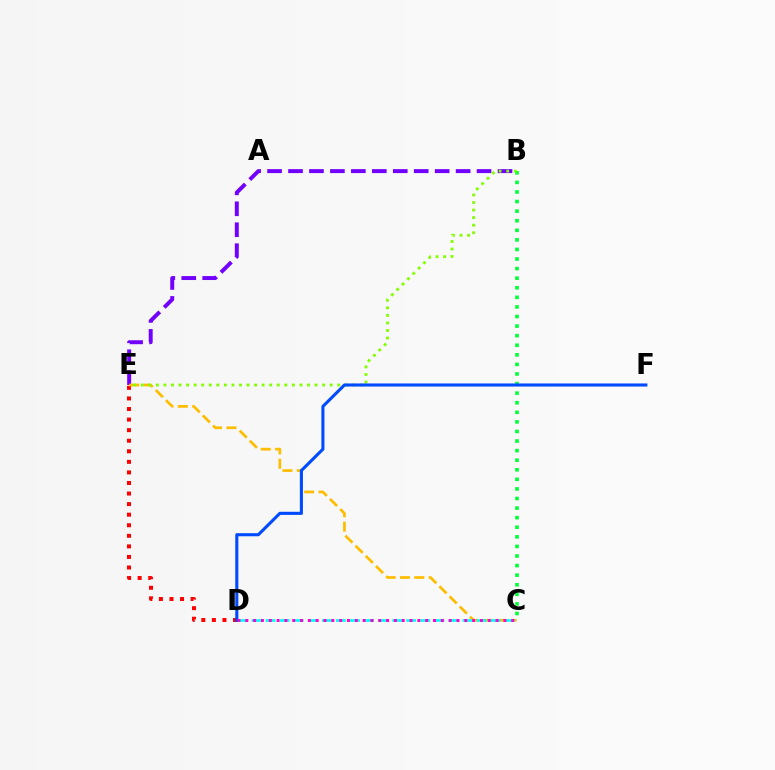{('D', 'E'): [{'color': '#ff0000', 'line_style': 'dotted', 'thickness': 2.87}], ('B', 'E'): [{'color': '#7200ff', 'line_style': 'dashed', 'thickness': 2.85}, {'color': '#84ff00', 'line_style': 'dotted', 'thickness': 2.05}], ('B', 'C'): [{'color': '#00ff39', 'line_style': 'dotted', 'thickness': 2.6}], ('C', 'E'): [{'color': '#ffbd00', 'line_style': 'dashed', 'thickness': 1.95}], ('C', 'D'): [{'color': '#00fff6', 'line_style': 'dashed', 'thickness': 1.91}, {'color': '#ff00cf', 'line_style': 'dotted', 'thickness': 2.12}], ('D', 'F'): [{'color': '#004bff', 'line_style': 'solid', 'thickness': 2.22}]}